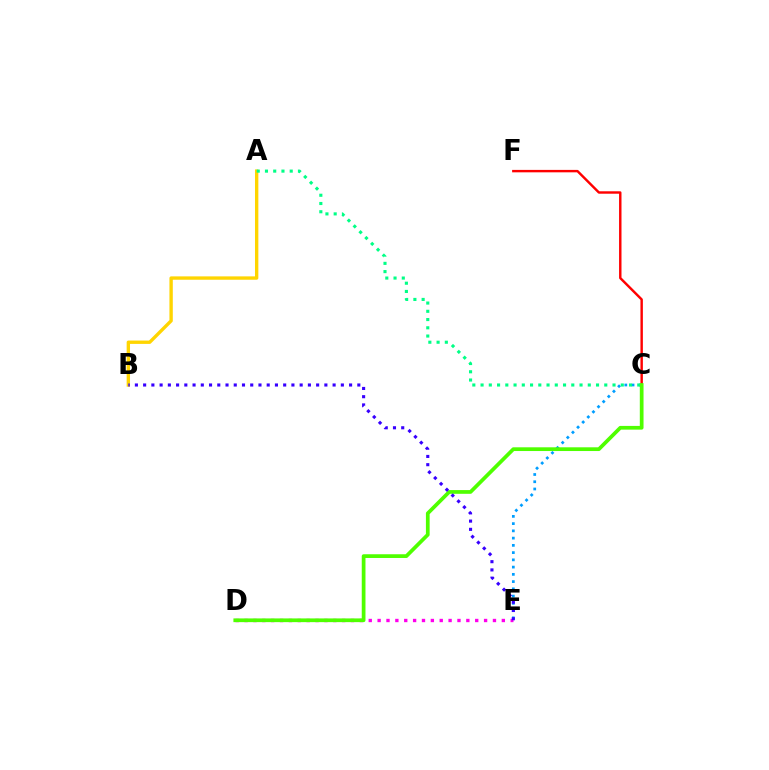{('C', 'E'): [{'color': '#009eff', 'line_style': 'dotted', 'thickness': 1.97}], ('D', 'E'): [{'color': '#ff00ed', 'line_style': 'dotted', 'thickness': 2.41}], ('C', 'F'): [{'color': '#ff0000', 'line_style': 'solid', 'thickness': 1.75}], ('A', 'B'): [{'color': '#ffd500', 'line_style': 'solid', 'thickness': 2.42}], ('A', 'C'): [{'color': '#00ff86', 'line_style': 'dotted', 'thickness': 2.24}], ('C', 'D'): [{'color': '#4fff00', 'line_style': 'solid', 'thickness': 2.68}], ('B', 'E'): [{'color': '#3700ff', 'line_style': 'dotted', 'thickness': 2.24}]}